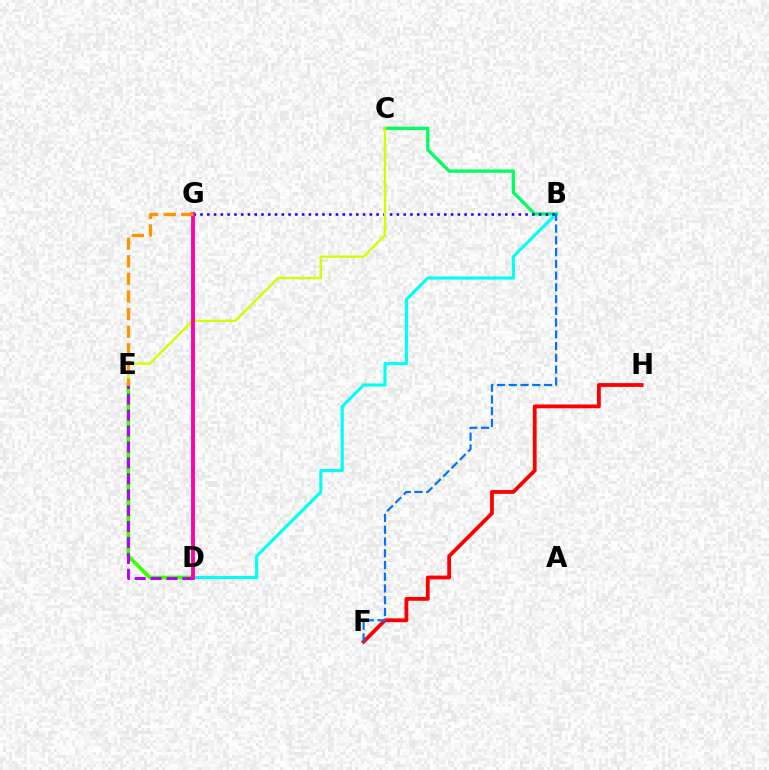{('F', 'H'): [{'color': '#ff0000', 'line_style': 'solid', 'thickness': 2.74}], ('D', 'E'): [{'color': '#3dff00', 'line_style': 'solid', 'thickness': 2.71}, {'color': '#b900ff', 'line_style': 'dashed', 'thickness': 2.16}], ('B', 'D'): [{'color': '#00fff6', 'line_style': 'solid', 'thickness': 2.26}], ('B', 'C'): [{'color': '#00ff5c', 'line_style': 'solid', 'thickness': 2.35}], ('B', 'G'): [{'color': '#2500ff', 'line_style': 'dotted', 'thickness': 1.84}], ('B', 'F'): [{'color': '#0074ff', 'line_style': 'dashed', 'thickness': 1.6}], ('C', 'E'): [{'color': '#d1ff00', 'line_style': 'solid', 'thickness': 1.71}], ('D', 'G'): [{'color': '#ff00ac', 'line_style': 'solid', 'thickness': 2.78}], ('E', 'G'): [{'color': '#ff9400', 'line_style': 'dashed', 'thickness': 2.39}]}